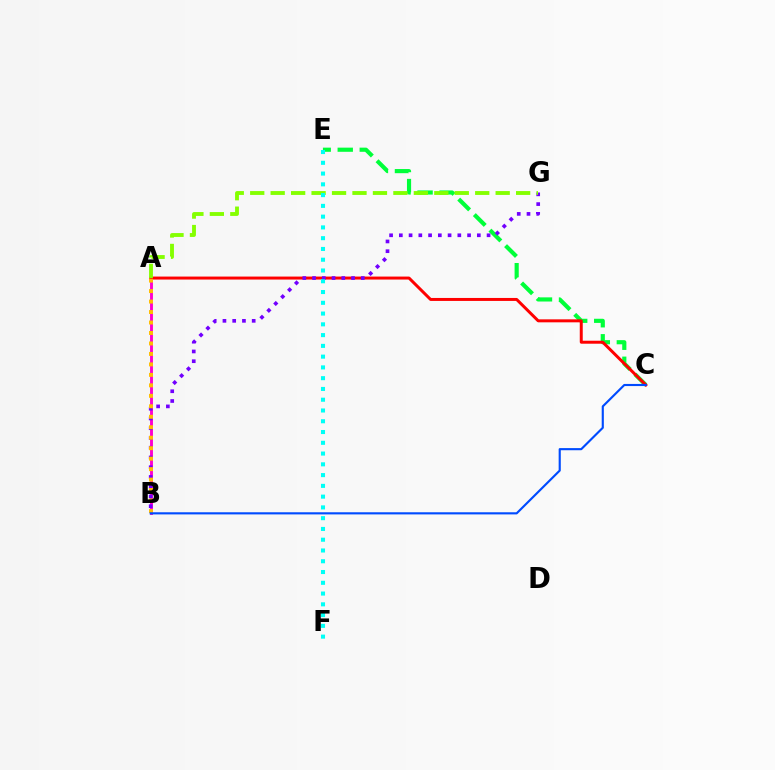{('A', 'B'): [{'color': '#ff00cf', 'line_style': 'solid', 'thickness': 2.08}, {'color': '#ffbd00', 'line_style': 'dotted', 'thickness': 2.85}], ('C', 'E'): [{'color': '#00ff39', 'line_style': 'dashed', 'thickness': 2.99}], ('A', 'C'): [{'color': '#ff0000', 'line_style': 'solid', 'thickness': 2.15}], ('B', 'G'): [{'color': '#7200ff', 'line_style': 'dotted', 'thickness': 2.65}], ('A', 'G'): [{'color': '#84ff00', 'line_style': 'dashed', 'thickness': 2.78}], ('E', 'F'): [{'color': '#00fff6', 'line_style': 'dotted', 'thickness': 2.93}], ('B', 'C'): [{'color': '#004bff', 'line_style': 'solid', 'thickness': 1.54}]}